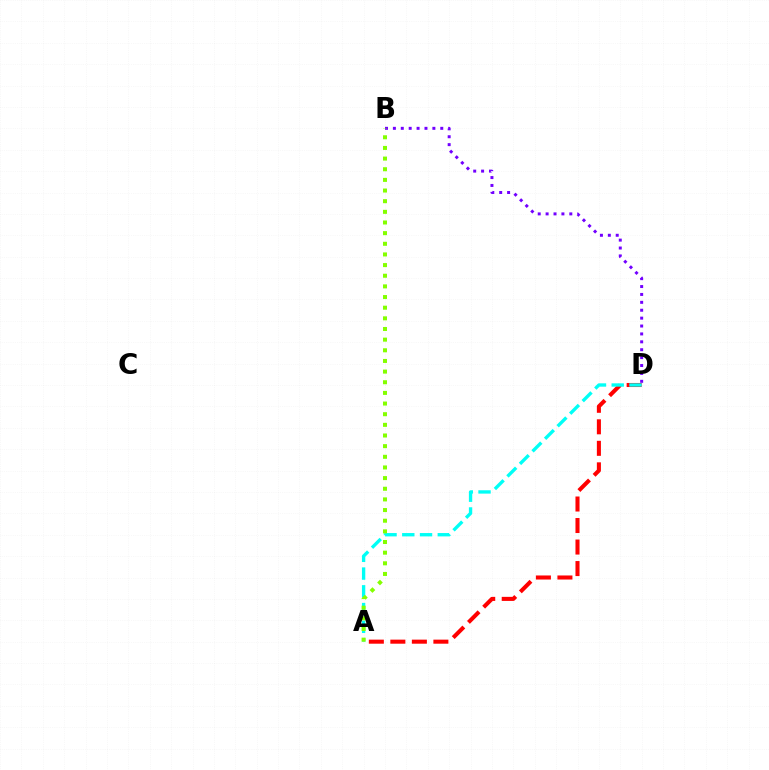{('A', 'D'): [{'color': '#ff0000', 'line_style': 'dashed', 'thickness': 2.92}, {'color': '#00fff6', 'line_style': 'dashed', 'thickness': 2.41}], ('B', 'D'): [{'color': '#7200ff', 'line_style': 'dotted', 'thickness': 2.15}], ('A', 'B'): [{'color': '#84ff00', 'line_style': 'dotted', 'thickness': 2.89}]}